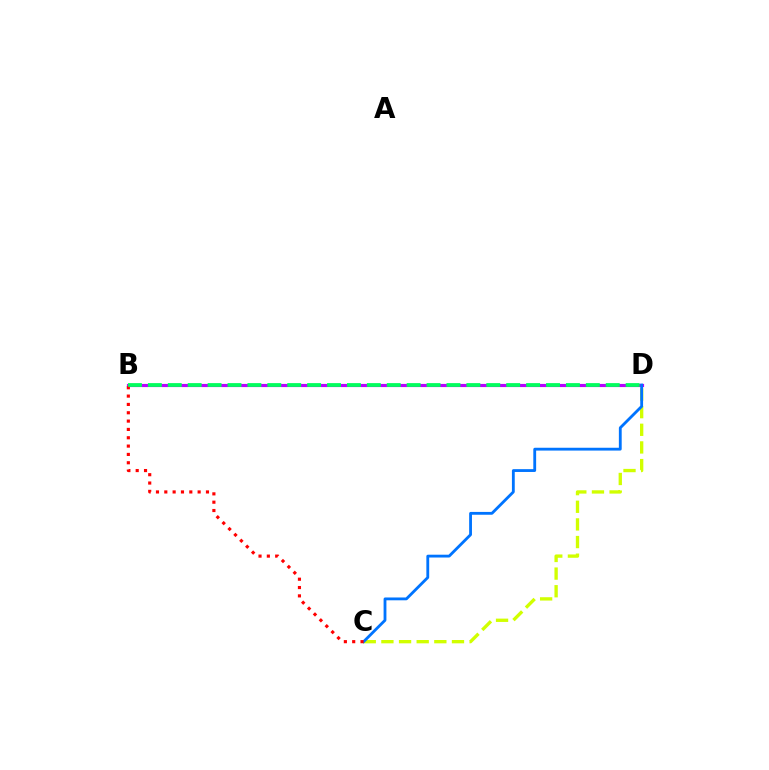{('C', 'D'): [{'color': '#d1ff00', 'line_style': 'dashed', 'thickness': 2.4}, {'color': '#0074ff', 'line_style': 'solid', 'thickness': 2.03}], ('B', 'D'): [{'color': '#b900ff', 'line_style': 'solid', 'thickness': 2.26}, {'color': '#00ff5c', 'line_style': 'dashed', 'thickness': 2.7}], ('B', 'C'): [{'color': '#ff0000', 'line_style': 'dotted', 'thickness': 2.26}]}